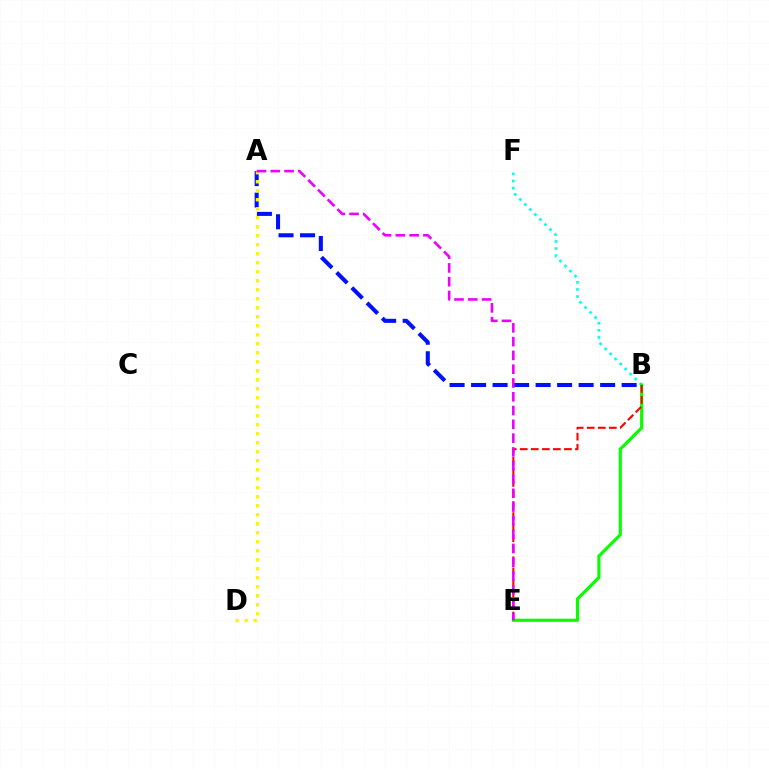{('B', 'F'): [{'color': '#00fff6', 'line_style': 'dotted', 'thickness': 1.93}], ('A', 'B'): [{'color': '#0010ff', 'line_style': 'dashed', 'thickness': 2.92}], ('B', 'E'): [{'color': '#08ff00', 'line_style': 'solid', 'thickness': 2.27}, {'color': '#ff0000', 'line_style': 'dashed', 'thickness': 1.5}], ('A', 'D'): [{'color': '#fcf500', 'line_style': 'dotted', 'thickness': 2.45}], ('A', 'E'): [{'color': '#ee00ff', 'line_style': 'dashed', 'thickness': 1.87}]}